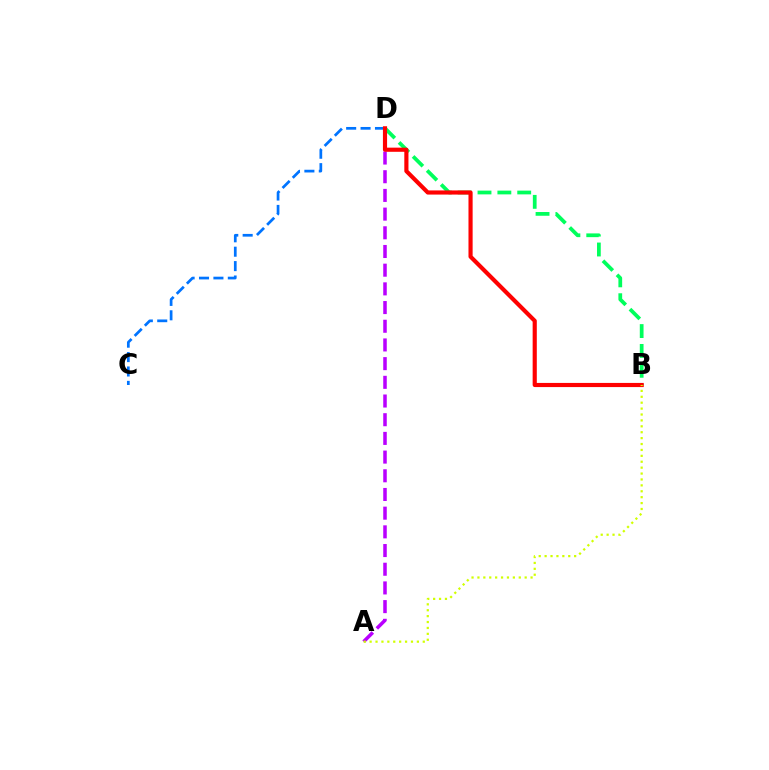{('C', 'D'): [{'color': '#0074ff', 'line_style': 'dashed', 'thickness': 1.96}], ('A', 'D'): [{'color': '#b900ff', 'line_style': 'dashed', 'thickness': 2.54}], ('B', 'D'): [{'color': '#00ff5c', 'line_style': 'dashed', 'thickness': 2.7}, {'color': '#ff0000', 'line_style': 'solid', 'thickness': 2.99}], ('A', 'B'): [{'color': '#d1ff00', 'line_style': 'dotted', 'thickness': 1.6}]}